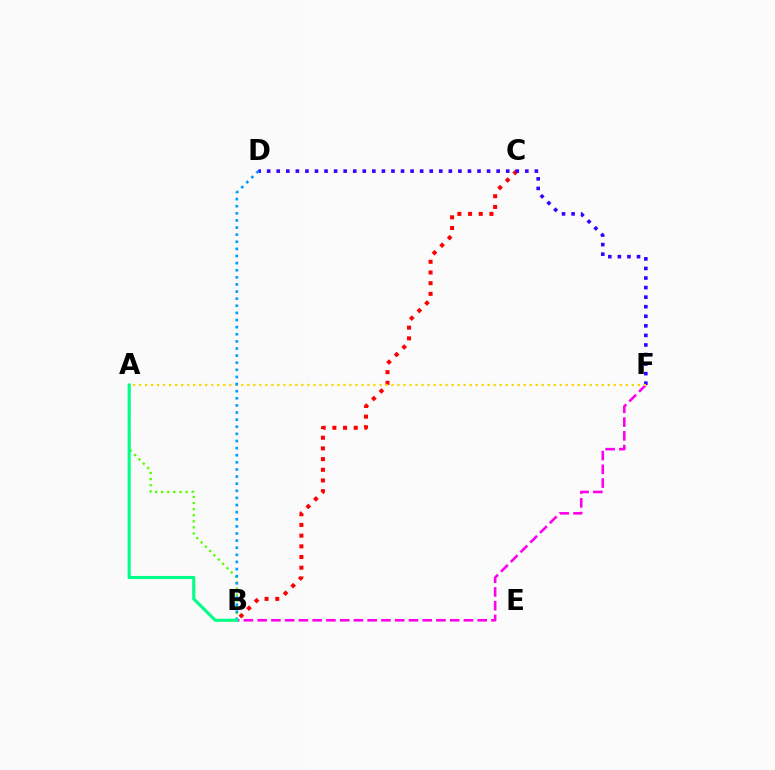{('B', 'C'): [{'color': '#ff0000', 'line_style': 'dotted', 'thickness': 2.9}], ('A', 'B'): [{'color': '#4fff00', 'line_style': 'dotted', 'thickness': 1.66}, {'color': '#00ff86', 'line_style': 'solid', 'thickness': 2.24}], ('B', 'F'): [{'color': '#ff00ed', 'line_style': 'dashed', 'thickness': 1.87}], ('D', 'F'): [{'color': '#3700ff', 'line_style': 'dotted', 'thickness': 2.6}], ('A', 'F'): [{'color': '#ffd500', 'line_style': 'dotted', 'thickness': 1.63}], ('B', 'D'): [{'color': '#009eff', 'line_style': 'dotted', 'thickness': 1.93}]}